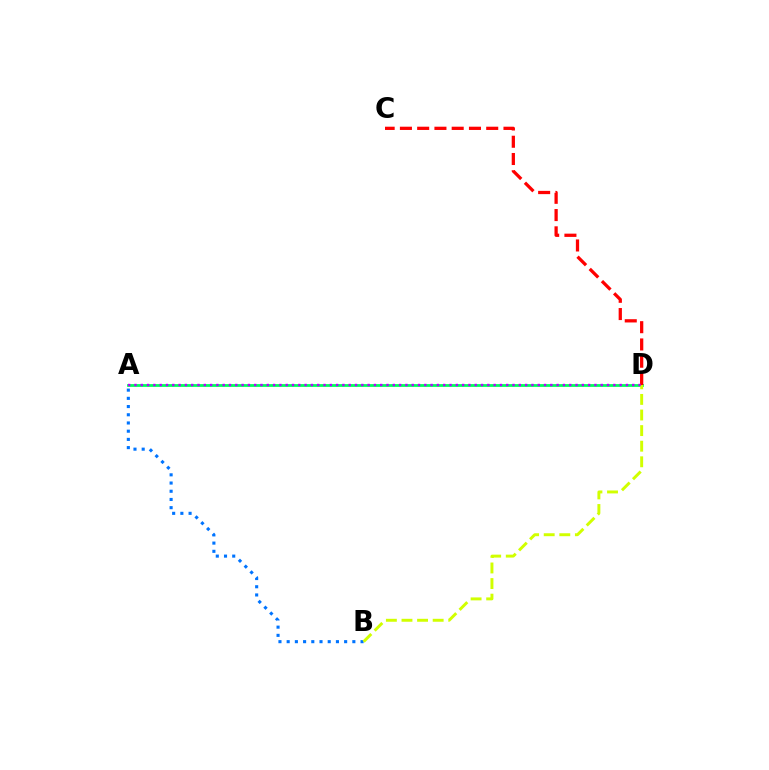{('A', 'D'): [{'color': '#00ff5c', 'line_style': 'solid', 'thickness': 2.02}, {'color': '#b900ff', 'line_style': 'dotted', 'thickness': 1.71}], ('C', 'D'): [{'color': '#ff0000', 'line_style': 'dashed', 'thickness': 2.35}], ('A', 'B'): [{'color': '#0074ff', 'line_style': 'dotted', 'thickness': 2.23}], ('B', 'D'): [{'color': '#d1ff00', 'line_style': 'dashed', 'thickness': 2.12}]}